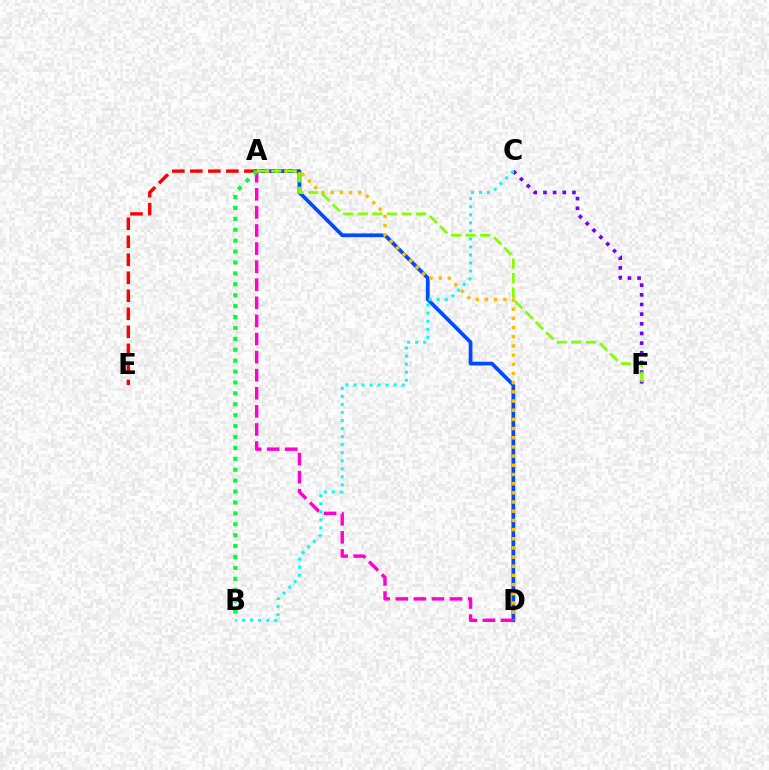{('A', 'D'): [{'color': '#004bff', 'line_style': 'solid', 'thickness': 2.7}, {'color': '#ffbd00', 'line_style': 'dotted', 'thickness': 2.49}, {'color': '#ff00cf', 'line_style': 'dashed', 'thickness': 2.46}], ('A', 'E'): [{'color': '#ff0000', 'line_style': 'dashed', 'thickness': 2.45}], ('C', 'F'): [{'color': '#7200ff', 'line_style': 'dotted', 'thickness': 2.63}], ('A', 'B'): [{'color': '#00ff39', 'line_style': 'dotted', 'thickness': 2.96}], ('B', 'C'): [{'color': '#00fff6', 'line_style': 'dotted', 'thickness': 2.18}], ('A', 'F'): [{'color': '#84ff00', 'line_style': 'dashed', 'thickness': 1.98}]}